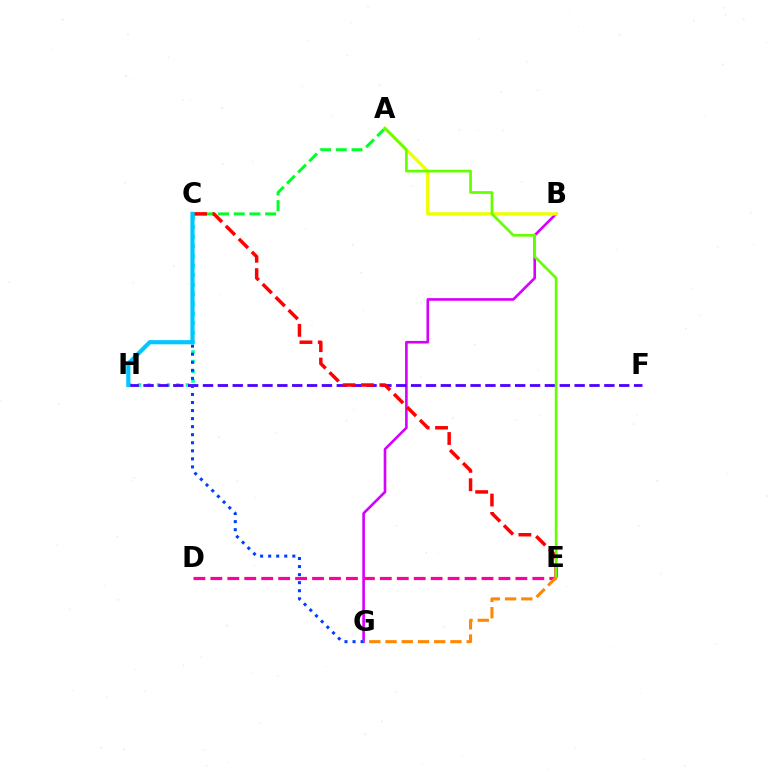{('C', 'H'): [{'color': '#00ffaf', 'line_style': 'dotted', 'thickness': 2.61}, {'color': '#00c7ff', 'line_style': 'solid', 'thickness': 3.0}], ('B', 'G'): [{'color': '#d600ff', 'line_style': 'solid', 'thickness': 1.89}], ('D', 'E'): [{'color': '#ff00a0', 'line_style': 'dashed', 'thickness': 2.3}], ('F', 'H'): [{'color': '#4f00ff', 'line_style': 'dashed', 'thickness': 2.02}], ('A', 'C'): [{'color': '#00ff27', 'line_style': 'dashed', 'thickness': 2.13}], ('A', 'B'): [{'color': '#eeff00', 'line_style': 'solid', 'thickness': 2.41}], ('C', 'E'): [{'color': '#ff0000', 'line_style': 'dashed', 'thickness': 2.49}], ('C', 'G'): [{'color': '#003fff', 'line_style': 'dotted', 'thickness': 2.19}], ('A', 'E'): [{'color': '#66ff00', 'line_style': 'solid', 'thickness': 1.94}], ('E', 'G'): [{'color': '#ff8800', 'line_style': 'dashed', 'thickness': 2.21}]}